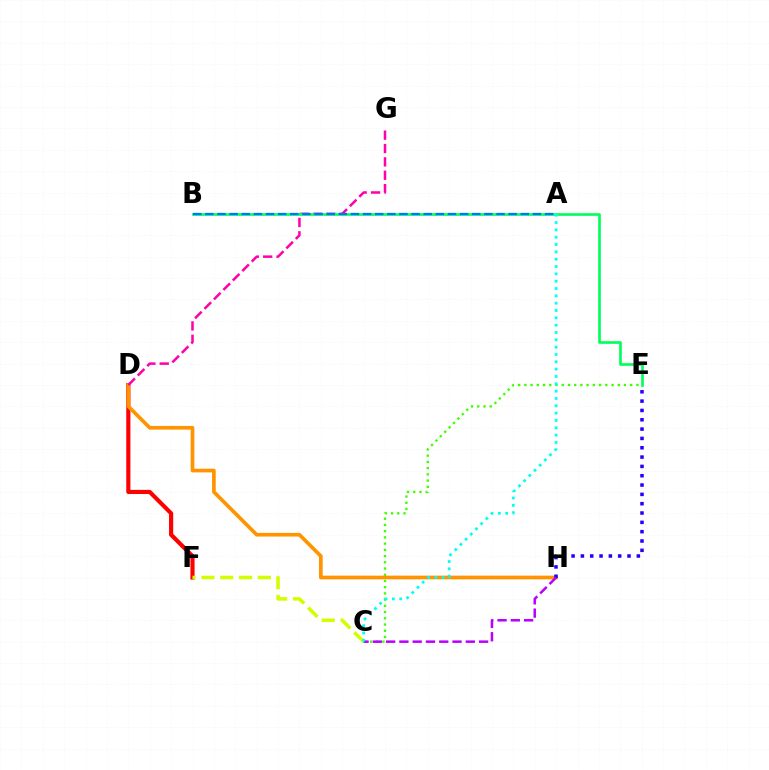{('D', 'F'): [{'color': '#ff0000', 'line_style': 'solid', 'thickness': 2.99}], ('C', 'E'): [{'color': '#3dff00', 'line_style': 'dotted', 'thickness': 1.69}], ('C', 'F'): [{'color': '#d1ff00', 'line_style': 'dashed', 'thickness': 2.56}], ('D', 'H'): [{'color': '#ff9400', 'line_style': 'solid', 'thickness': 2.65}], ('D', 'G'): [{'color': '#ff00ac', 'line_style': 'dashed', 'thickness': 1.81}], ('E', 'H'): [{'color': '#2500ff', 'line_style': 'dotted', 'thickness': 2.53}], ('B', 'E'): [{'color': '#00ff5c', 'line_style': 'solid', 'thickness': 1.91}], ('C', 'H'): [{'color': '#b900ff', 'line_style': 'dashed', 'thickness': 1.8}], ('A', 'B'): [{'color': '#0074ff', 'line_style': 'dashed', 'thickness': 1.65}], ('A', 'C'): [{'color': '#00fff6', 'line_style': 'dotted', 'thickness': 1.99}]}